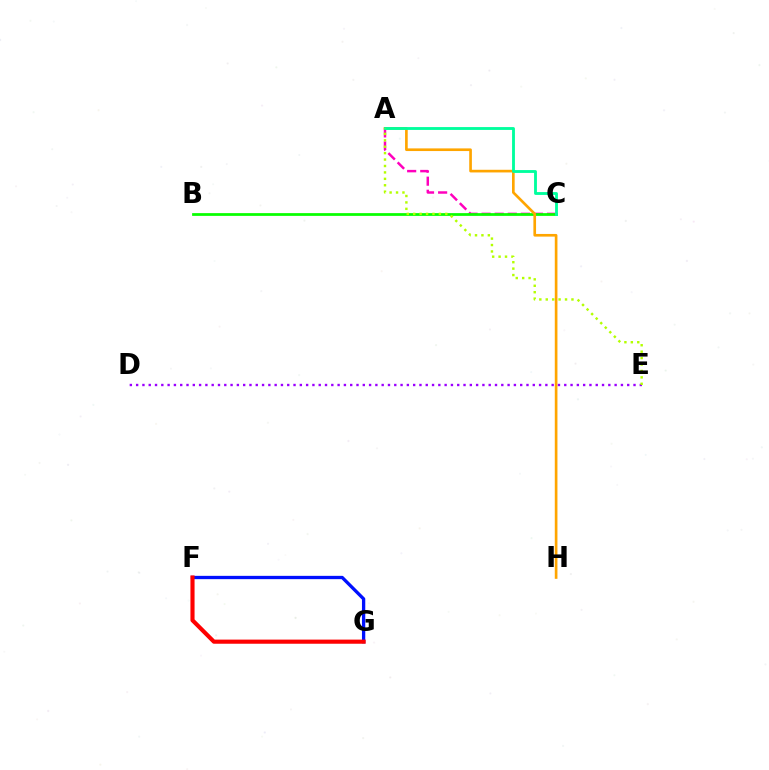{('A', 'C'): [{'color': '#ff00bd', 'line_style': 'dashed', 'thickness': 1.78}, {'color': '#00ff9d', 'line_style': 'solid', 'thickness': 2.05}], ('B', 'C'): [{'color': '#08ff00', 'line_style': 'solid', 'thickness': 1.98}], ('A', 'H'): [{'color': '#ffa500', 'line_style': 'solid', 'thickness': 1.91}], ('F', 'G'): [{'color': '#00b5ff', 'line_style': 'solid', 'thickness': 1.99}, {'color': '#0010ff', 'line_style': 'solid', 'thickness': 2.38}, {'color': '#ff0000', 'line_style': 'solid', 'thickness': 2.97}], ('D', 'E'): [{'color': '#9b00ff', 'line_style': 'dotted', 'thickness': 1.71}], ('A', 'E'): [{'color': '#b3ff00', 'line_style': 'dotted', 'thickness': 1.75}]}